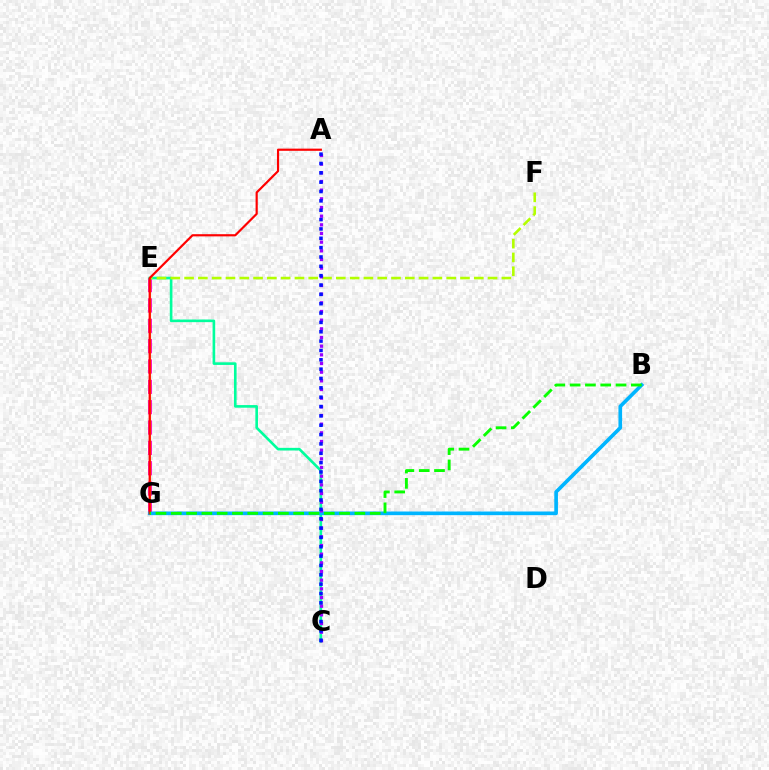{('E', 'G'): [{'color': '#ff00bd', 'line_style': 'dashed', 'thickness': 2.76}, {'color': '#ffa500', 'line_style': 'solid', 'thickness': 1.52}], ('C', 'E'): [{'color': '#00ff9d', 'line_style': 'solid', 'thickness': 1.89}], ('B', 'G'): [{'color': '#00b5ff', 'line_style': 'solid', 'thickness': 2.63}, {'color': '#08ff00', 'line_style': 'dashed', 'thickness': 2.08}], ('E', 'F'): [{'color': '#b3ff00', 'line_style': 'dashed', 'thickness': 1.87}], ('A', 'C'): [{'color': '#9b00ff', 'line_style': 'dotted', 'thickness': 2.35}, {'color': '#0010ff', 'line_style': 'dotted', 'thickness': 2.54}], ('A', 'G'): [{'color': '#ff0000', 'line_style': 'solid', 'thickness': 1.57}]}